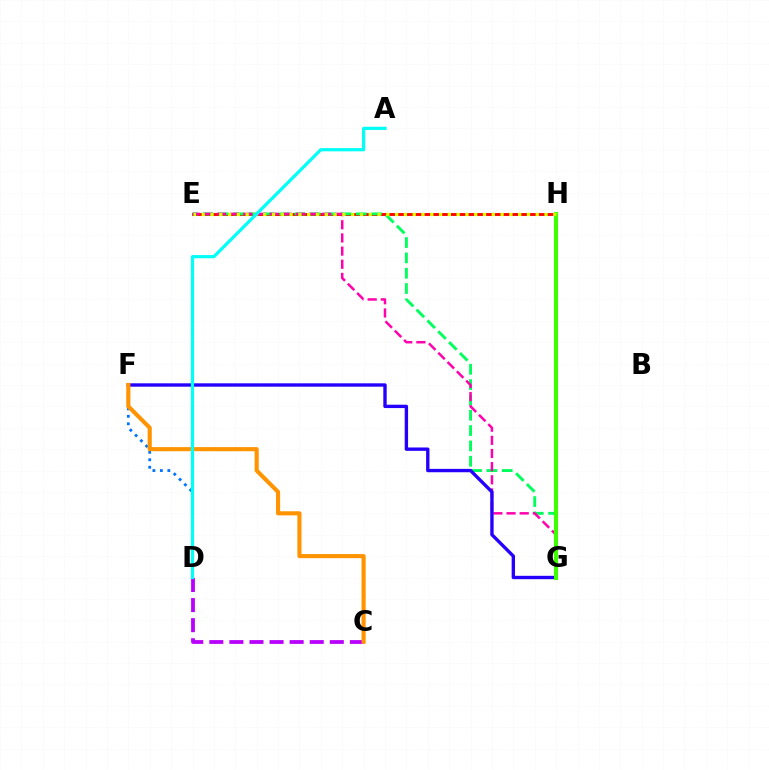{('E', 'H'): [{'color': '#ff0000', 'line_style': 'solid', 'thickness': 2.07}, {'color': '#d1ff00', 'line_style': 'dotted', 'thickness': 2.39}], ('E', 'G'): [{'color': '#00ff5c', 'line_style': 'dashed', 'thickness': 2.08}, {'color': '#ff00ac', 'line_style': 'dashed', 'thickness': 1.79}], ('F', 'G'): [{'color': '#2500ff', 'line_style': 'solid', 'thickness': 2.43}], ('G', 'H'): [{'color': '#3dff00', 'line_style': 'solid', 'thickness': 2.94}], ('D', 'F'): [{'color': '#0074ff', 'line_style': 'dotted', 'thickness': 2.03}], ('C', 'D'): [{'color': '#b900ff', 'line_style': 'dashed', 'thickness': 2.73}], ('C', 'F'): [{'color': '#ff9400', 'line_style': 'solid', 'thickness': 2.96}], ('A', 'D'): [{'color': '#00fff6', 'line_style': 'solid', 'thickness': 2.31}]}